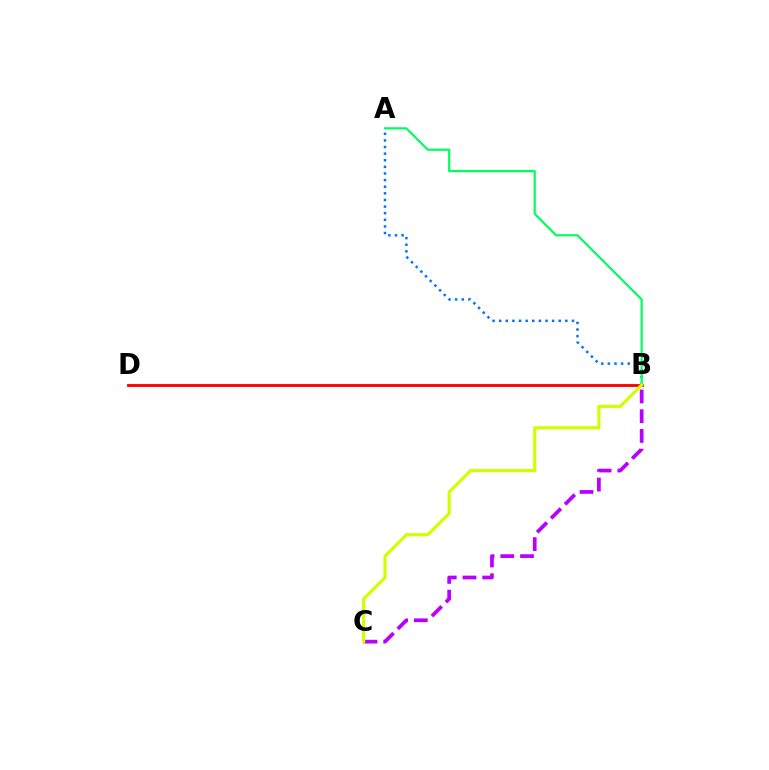{('B', 'D'): [{'color': '#ff0000', 'line_style': 'solid', 'thickness': 2.06}], ('A', 'B'): [{'color': '#0074ff', 'line_style': 'dotted', 'thickness': 1.8}, {'color': '#00ff5c', 'line_style': 'solid', 'thickness': 1.58}], ('B', 'C'): [{'color': '#b900ff', 'line_style': 'dashed', 'thickness': 2.68}, {'color': '#d1ff00', 'line_style': 'solid', 'thickness': 2.28}]}